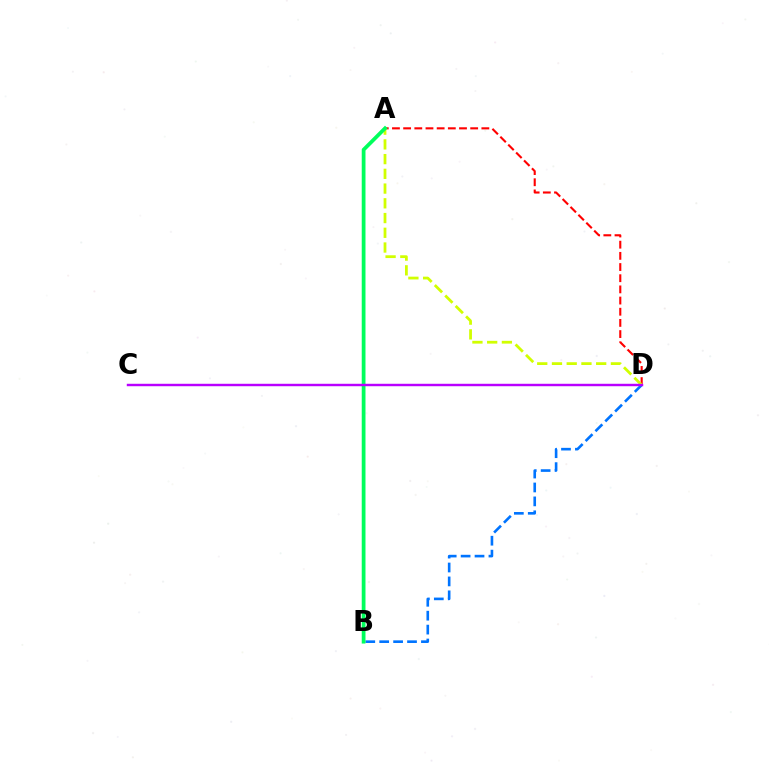{('A', 'D'): [{'color': '#ff0000', 'line_style': 'dashed', 'thickness': 1.52}, {'color': '#d1ff00', 'line_style': 'dashed', 'thickness': 2.0}], ('B', 'D'): [{'color': '#0074ff', 'line_style': 'dashed', 'thickness': 1.89}], ('A', 'B'): [{'color': '#00ff5c', 'line_style': 'solid', 'thickness': 2.71}], ('C', 'D'): [{'color': '#b900ff', 'line_style': 'solid', 'thickness': 1.75}]}